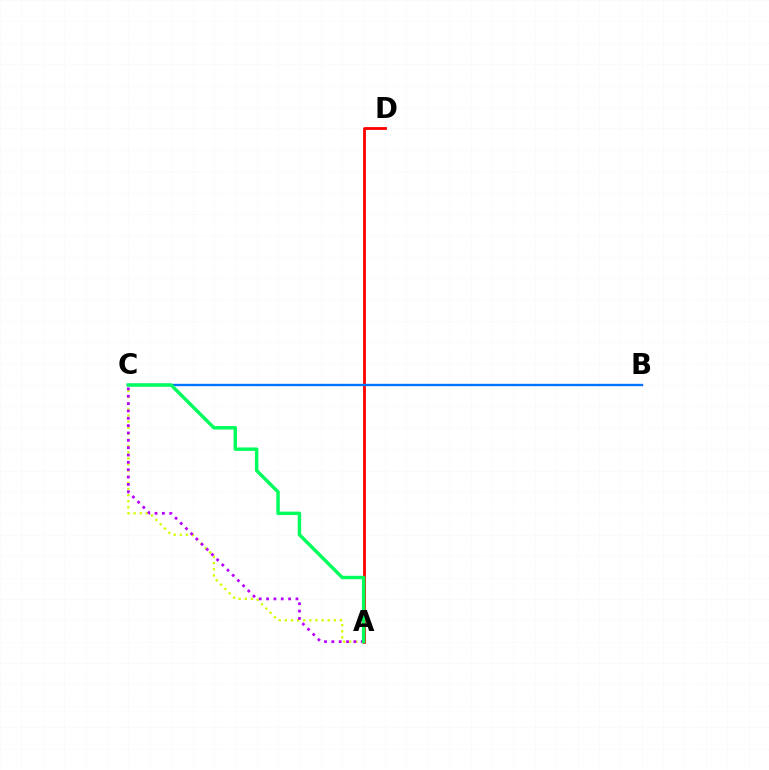{('A', 'C'): [{'color': '#d1ff00', 'line_style': 'dotted', 'thickness': 1.66}, {'color': '#b900ff', 'line_style': 'dotted', 'thickness': 2.0}, {'color': '#00ff5c', 'line_style': 'solid', 'thickness': 2.48}], ('A', 'D'): [{'color': '#ff0000', 'line_style': 'solid', 'thickness': 2.03}], ('B', 'C'): [{'color': '#0074ff', 'line_style': 'solid', 'thickness': 1.7}]}